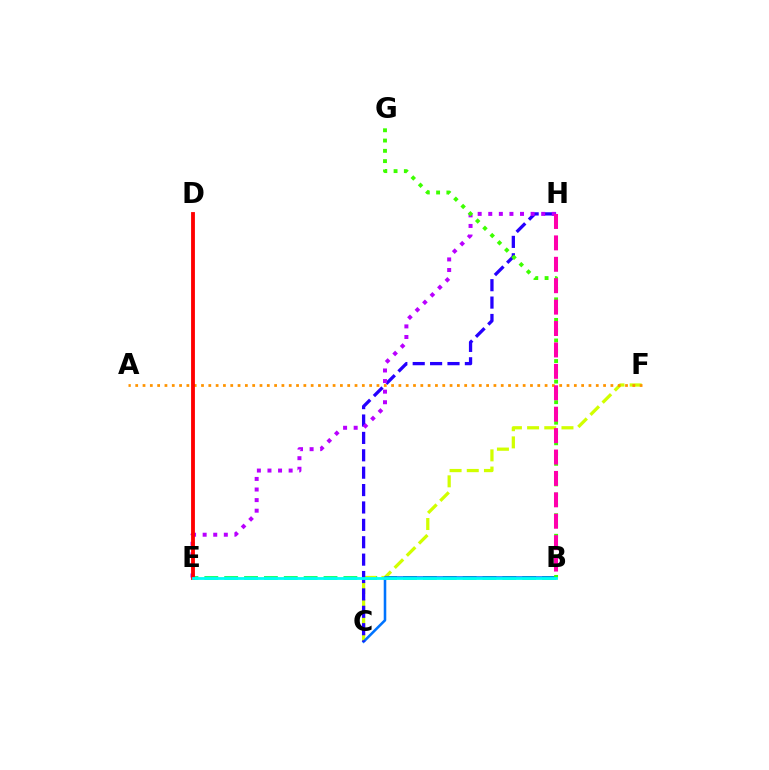{('B', 'E'): [{'color': '#00ff5c', 'line_style': 'dashed', 'thickness': 2.7}, {'color': '#00fff6', 'line_style': 'solid', 'thickness': 2.02}], ('C', 'F'): [{'color': '#d1ff00', 'line_style': 'dashed', 'thickness': 2.33}], ('B', 'C'): [{'color': '#0074ff', 'line_style': 'solid', 'thickness': 1.84}], ('C', 'H'): [{'color': '#2500ff', 'line_style': 'dashed', 'thickness': 2.36}], ('E', 'H'): [{'color': '#b900ff', 'line_style': 'dotted', 'thickness': 2.88}], ('A', 'F'): [{'color': '#ff9400', 'line_style': 'dotted', 'thickness': 1.99}], ('B', 'G'): [{'color': '#3dff00', 'line_style': 'dotted', 'thickness': 2.79}], ('D', 'E'): [{'color': '#ff0000', 'line_style': 'solid', 'thickness': 2.76}], ('B', 'H'): [{'color': '#ff00ac', 'line_style': 'dashed', 'thickness': 2.91}]}